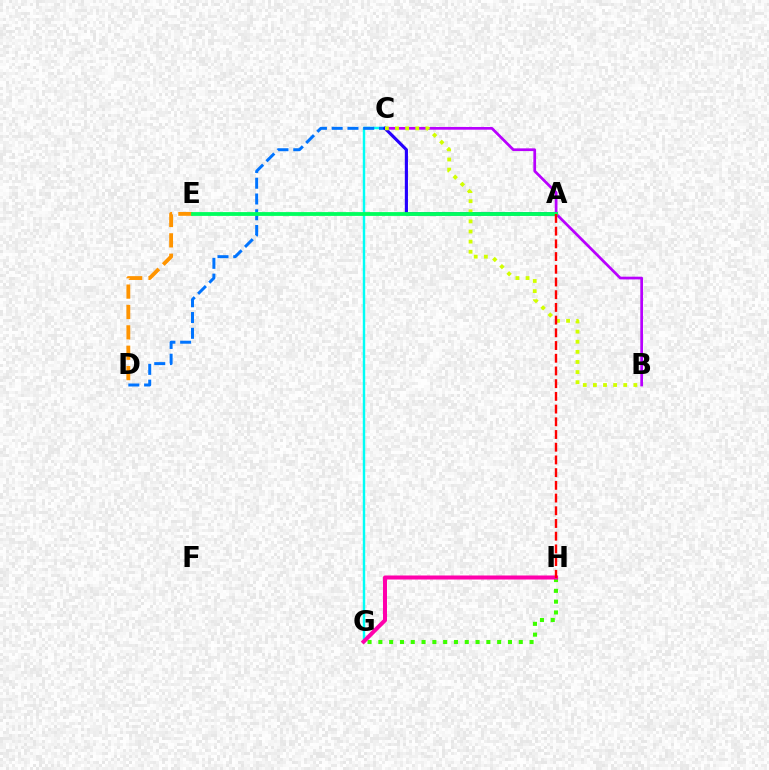{('B', 'C'): [{'color': '#b900ff', 'line_style': 'solid', 'thickness': 1.97}, {'color': '#d1ff00', 'line_style': 'dotted', 'thickness': 2.75}], ('C', 'G'): [{'color': '#00fff6', 'line_style': 'solid', 'thickness': 1.75}], ('G', 'H'): [{'color': '#3dff00', 'line_style': 'dotted', 'thickness': 2.93}, {'color': '#ff00ac', 'line_style': 'solid', 'thickness': 2.9}], ('C', 'D'): [{'color': '#0074ff', 'line_style': 'dashed', 'thickness': 2.14}], ('A', 'C'): [{'color': '#2500ff', 'line_style': 'solid', 'thickness': 2.26}], ('D', 'E'): [{'color': '#ff9400', 'line_style': 'dashed', 'thickness': 2.77}], ('A', 'E'): [{'color': '#00ff5c', 'line_style': 'solid', 'thickness': 2.74}], ('A', 'H'): [{'color': '#ff0000', 'line_style': 'dashed', 'thickness': 1.73}]}